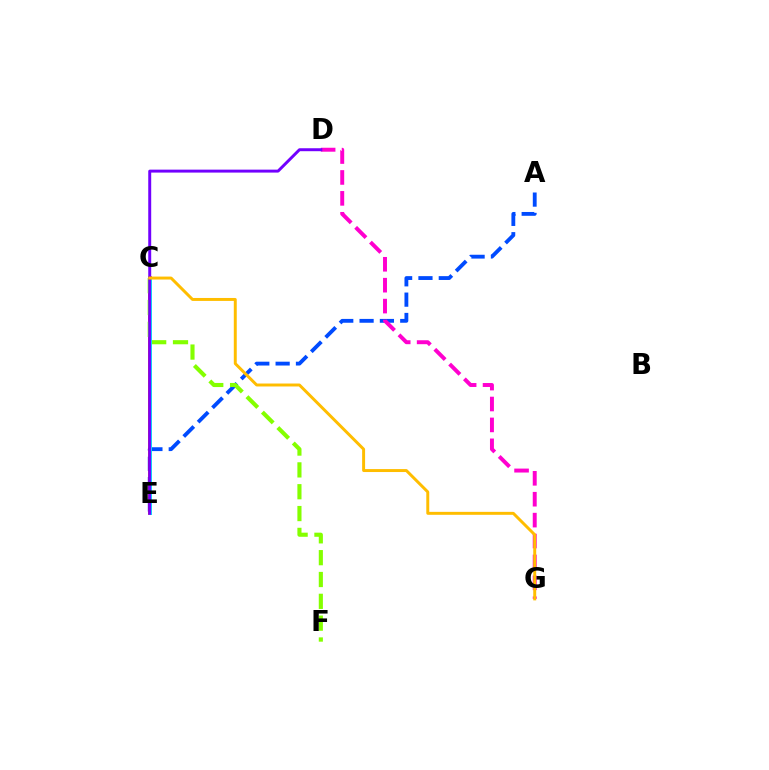{('A', 'E'): [{'color': '#004bff', 'line_style': 'dashed', 'thickness': 2.76}], ('D', 'G'): [{'color': '#ff00cf', 'line_style': 'dashed', 'thickness': 2.84}], ('C', 'E'): [{'color': '#ff0000', 'line_style': 'solid', 'thickness': 2.58}, {'color': '#00ff39', 'line_style': 'solid', 'thickness': 2.07}, {'color': '#00fff6', 'line_style': 'solid', 'thickness': 2.15}], ('C', 'F'): [{'color': '#84ff00', 'line_style': 'dashed', 'thickness': 2.97}], ('D', 'E'): [{'color': '#7200ff', 'line_style': 'solid', 'thickness': 2.12}], ('C', 'G'): [{'color': '#ffbd00', 'line_style': 'solid', 'thickness': 2.13}]}